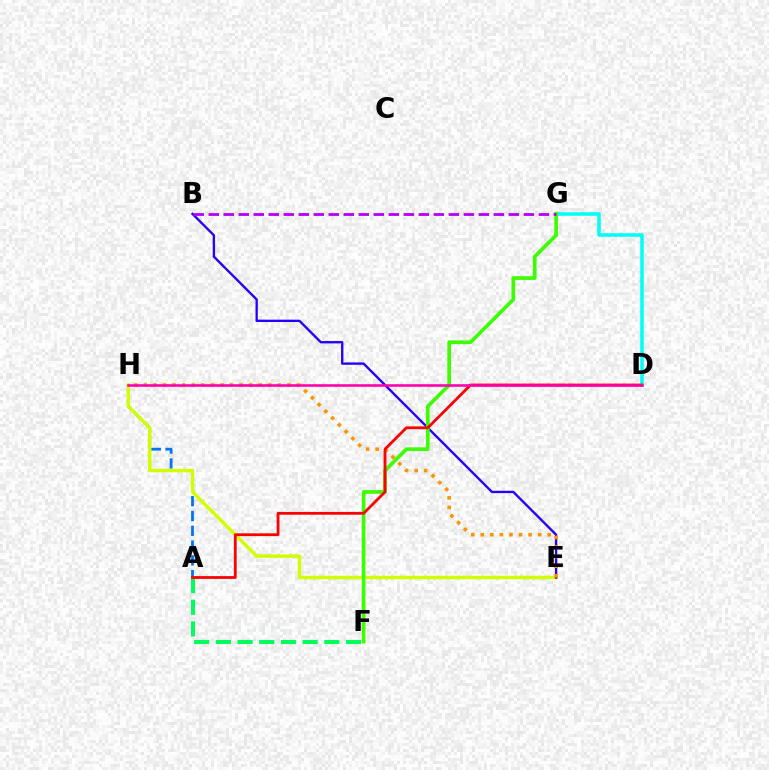{('A', 'F'): [{'color': '#00ff5c', 'line_style': 'dashed', 'thickness': 2.95}], ('A', 'H'): [{'color': '#0074ff', 'line_style': 'dashed', 'thickness': 2.01}], ('E', 'H'): [{'color': '#d1ff00', 'line_style': 'solid', 'thickness': 2.46}, {'color': '#ff9400', 'line_style': 'dotted', 'thickness': 2.6}], ('D', 'G'): [{'color': '#00fff6', 'line_style': 'solid', 'thickness': 2.54}], ('B', 'E'): [{'color': '#2500ff', 'line_style': 'solid', 'thickness': 1.69}], ('F', 'G'): [{'color': '#3dff00', 'line_style': 'solid', 'thickness': 2.66}], ('B', 'G'): [{'color': '#b900ff', 'line_style': 'dashed', 'thickness': 2.04}], ('A', 'D'): [{'color': '#ff0000', 'line_style': 'solid', 'thickness': 2.01}], ('D', 'H'): [{'color': '#ff00ac', 'line_style': 'solid', 'thickness': 1.86}]}